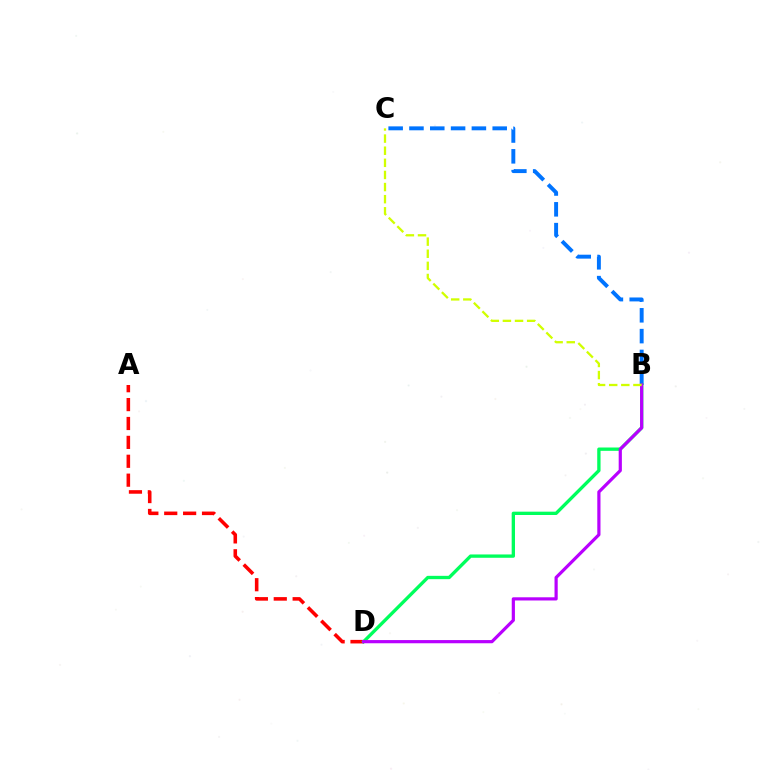{('B', 'C'): [{'color': '#0074ff', 'line_style': 'dashed', 'thickness': 2.83}, {'color': '#d1ff00', 'line_style': 'dashed', 'thickness': 1.65}], ('A', 'D'): [{'color': '#ff0000', 'line_style': 'dashed', 'thickness': 2.57}], ('B', 'D'): [{'color': '#00ff5c', 'line_style': 'solid', 'thickness': 2.39}, {'color': '#b900ff', 'line_style': 'solid', 'thickness': 2.3}]}